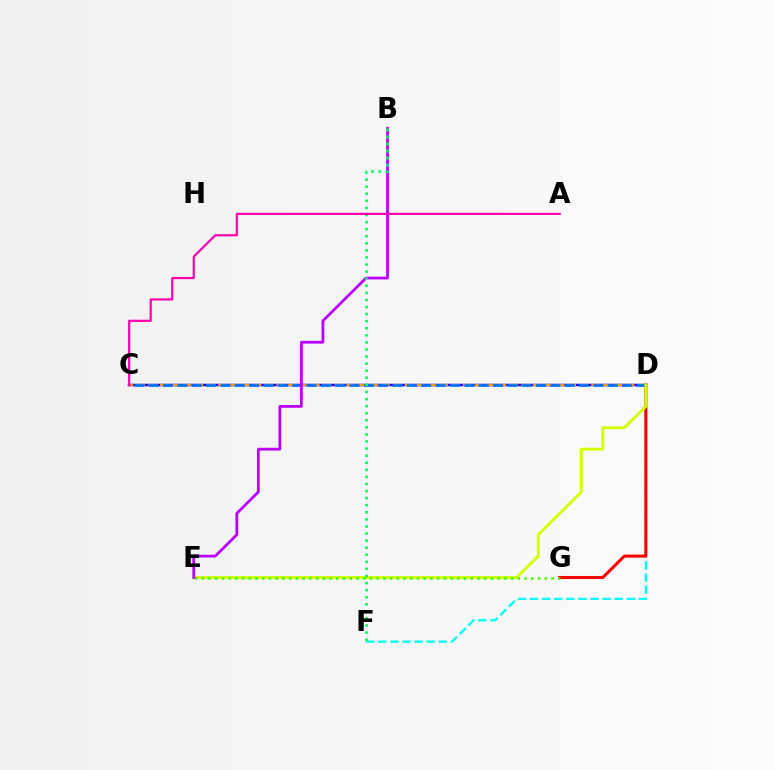{('D', 'F'): [{'color': '#00fff6', 'line_style': 'dashed', 'thickness': 1.64}], ('C', 'D'): [{'color': '#2500ff', 'line_style': 'solid', 'thickness': 1.8}, {'color': '#ff9400', 'line_style': 'dashed', 'thickness': 1.58}, {'color': '#0074ff', 'line_style': 'dashed', 'thickness': 1.95}], ('D', 'G'): [{'color': '#ff0000', 'line_style': 'solid', 'thickness': 2.2}], ('D', 'E'): [{'color': '#d1ff00', 'line_style': 'solid', 'thickness': 2.06}], ('E', 'G'): [{'color': '#3dff00', 'line_style': 'dotted', 'thickness': 1.83}], ('B', 'E'): [{'color': '#b900ff', 'line_style': 'solid', 'thickness': 1.99}], ('B', 'F'): [{'color': '#00ff5c', 'line_style': 'dotted', 'thickness': 1.92}], ('A', 'C'): [{'color': '#ff00ac', 'line_style': 'solid', 'thickness': 1.58}]}